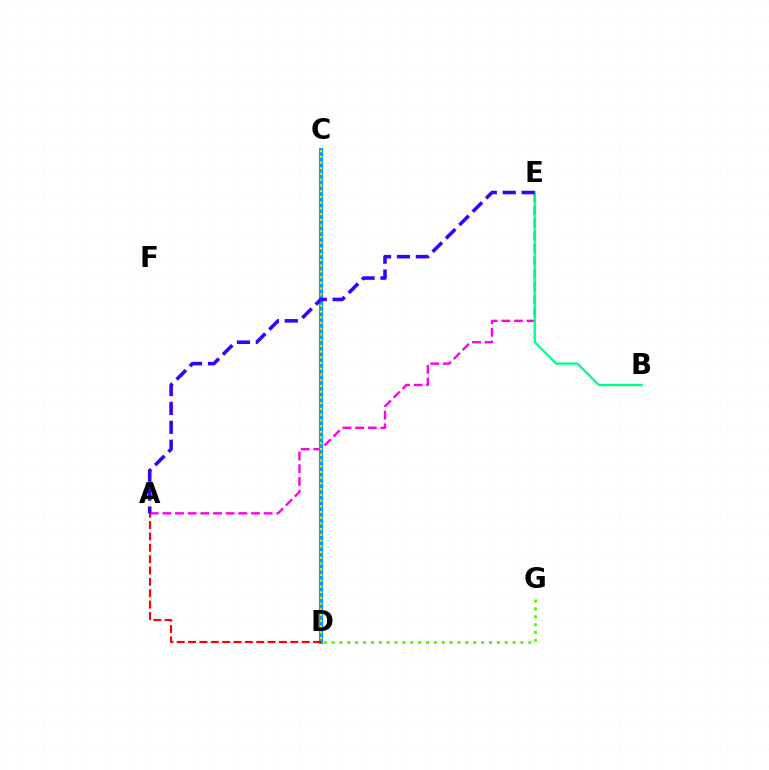{('A', 'E'): [{'color': '#ff00ed', 'line_style': 'dashed', 'thickness': 1.72}, {'color': '#3700ff', 'line_style': 'dashed', 'thickness': 2.57}], ('C', 'D'): [{'color': '#009eff', 'line_style': 'solid', 'thickness': 2.95}, {'color': '#ffd500', 'line_style': 'dotted', 'thickness': 1.56}], ('D', 'G'): [{'color': '#4fff00', 'line_style': 'dotted', 'thickness': 2.14}], ('A', 'D'): [{'color': '#ff0000', 'line_style': 'dashed', 'thickness': 1.54}], ('B', 'E'): [{'color': '#00ff86', 'line_style': 'solid', 'thickness': 1.67}]}